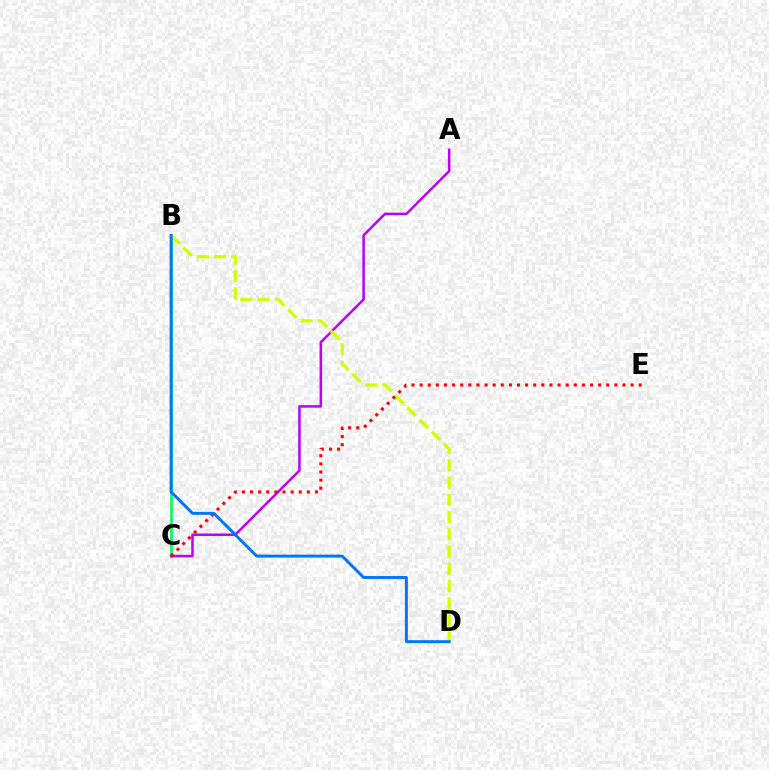{('B', 'C'): [{'color': '#00ff5c', 'line_style': 'solid', 'thickness': 1.89}], ('A', 'C'): [{'color': '#b900ff', 'line_style': 'solid', 'thickness': 1.8}], ('B', 'D'): [{'color': '#d1ff00', 'line_style': 'dashed', 'thickness': 2.35}, {'color': '#0074ff', 'line_style': 'solid', 'thickness': 2.11}], ('C', 'E'): [{'color': '#ff0000', 'line_style': 'dotted', 'thickness': 2.2}]}